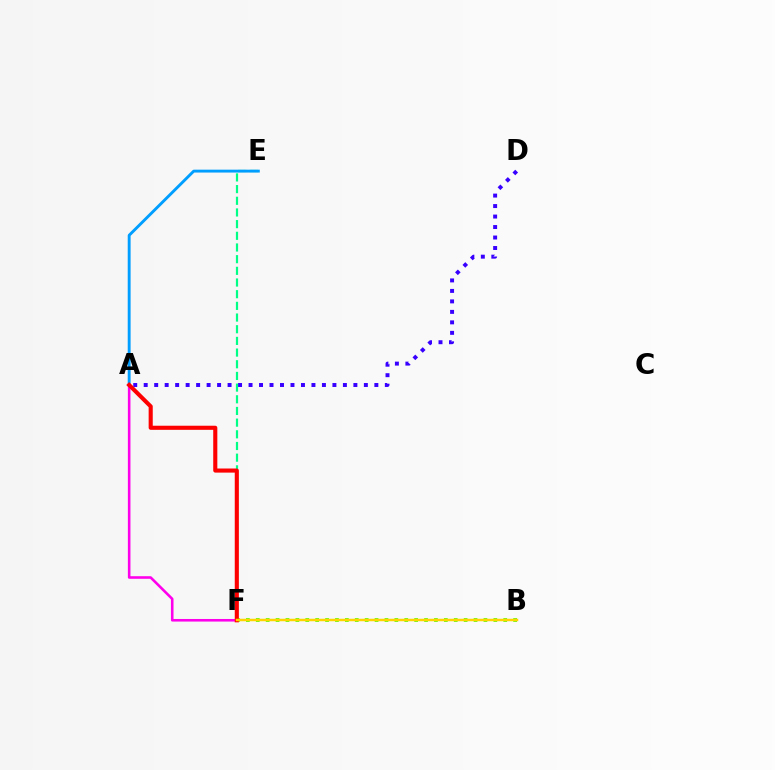{('E', 'F'): [{'color': '#00ff86', 'line_style': 'dashed', 'thickness': 1.59}], ('B', 'F'): [{'color': '#4fff00', 'line_style': 'dotted', 'thickness': 2.69}, {'color': '#ffd500', 'line_style': 'solid', 'thickness': 1.8}], ('A', 'E'): [{'color': '#009eff', 'line_style': 'solid', 'thickness': 2.07}], ('A', 'D'): [{'color': '#3700ff', 'line_style': 'dotted', 'thickness': 2.85}], ('A', 'F'): [{'color': '#ff00ed', 'line_style': 'solid', 'thickness': 1.87}, {'color': '#ff0000', 'line_style': 'solid', 'thickness': 2.95}]}